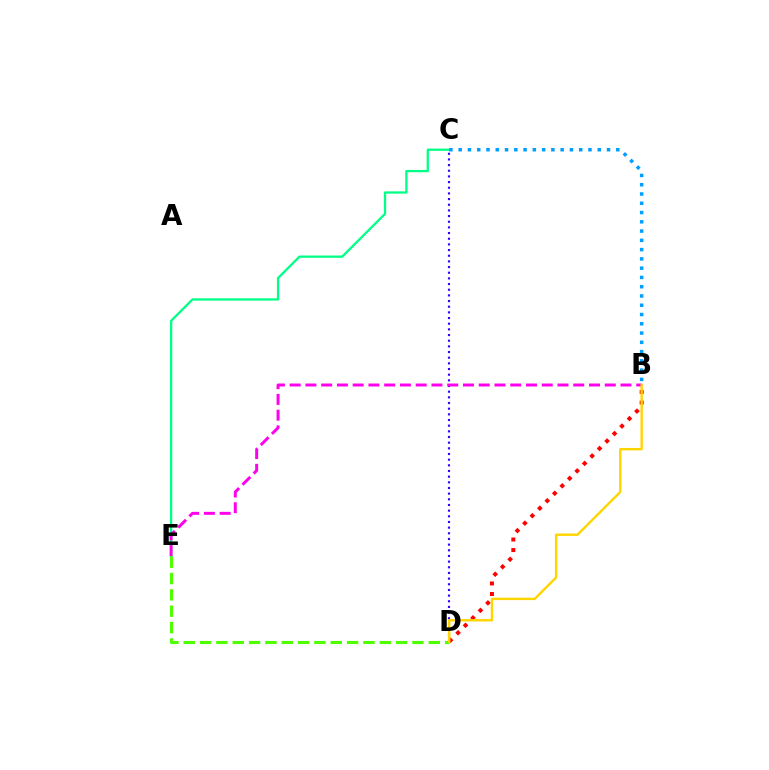{('C', 'E'): [{'color': '#00ff86', 'line_style': 'solid', 'thickness': 1.65}], ('C', 'D'): [{'color': '#3700ff', 'line_style': 'dotted', 'thickness': 1.54}], ('D', 'E'): [{'color': '#4fff00', 'line_style': 'dashed', 'thickness': 2.22}], ('B', 'C'): [{'color': '#009eff', 'line_style': 'dotted', 'thickness': 2.52}], ('B', 'E'): [{'color': '#ff00ed', 'line_style': 'dashed', 'thickness': 2.14}], ('B', 'D'): [{'color': '#ff0000', 'line_style': 'dotted', 'thickness': 2.87}, {'color': '#ffd500', 'line_style': 'solid', 'thickness': 1.73}]}